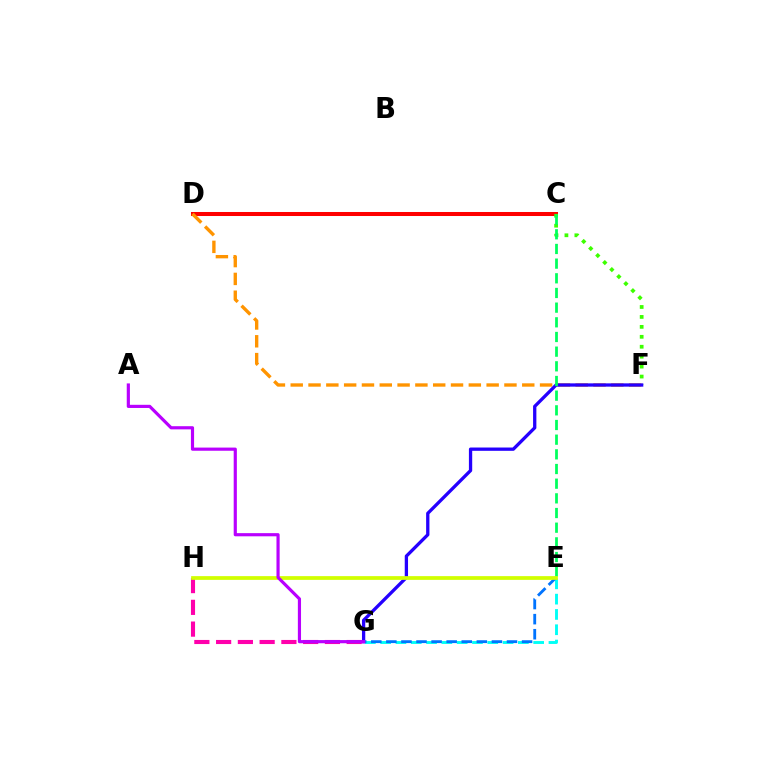{('G', 'H'): [{'color': '#ff00ac', 'line_style': 'dashed', 'thickness': 2.96}], ('E', 'G'): [{'color': '#00fff6', 'line_style': 'dashed', 'thickness': 2.08}, {'color': '#0074ff', 'line_style': 'dashed', 'thickness': 2.05}], ('C', 'D'): [{'color': '#ff0000', 'line_style': 'solid', 'thickness': 2.9}], ('D', 'F'): [{'color': '#ff9400', 'line_style': 'dashed', 'thickness': 2.42}], ('C', 'F'): [{'color': '#3dff00', 'line_style': 'dotted', 'thickness': 2.7}], ('F', 'G'): [{'color': '#2500ff', 'line_style': 'solid', 'thickness': 2.37}], ('C', 'E'): [{'color': '#00ff5c', 'line_style': 'dashed', 'thickness': 1.99}], ('E', 'H'): [{'color': '#d1ff00', 'line_style': 'solid', 'thickness': 2.69}], ('A', 'G'): [{'color': '#b900ff', 'line_style': 'solid', 'thickness': 2.28}]}